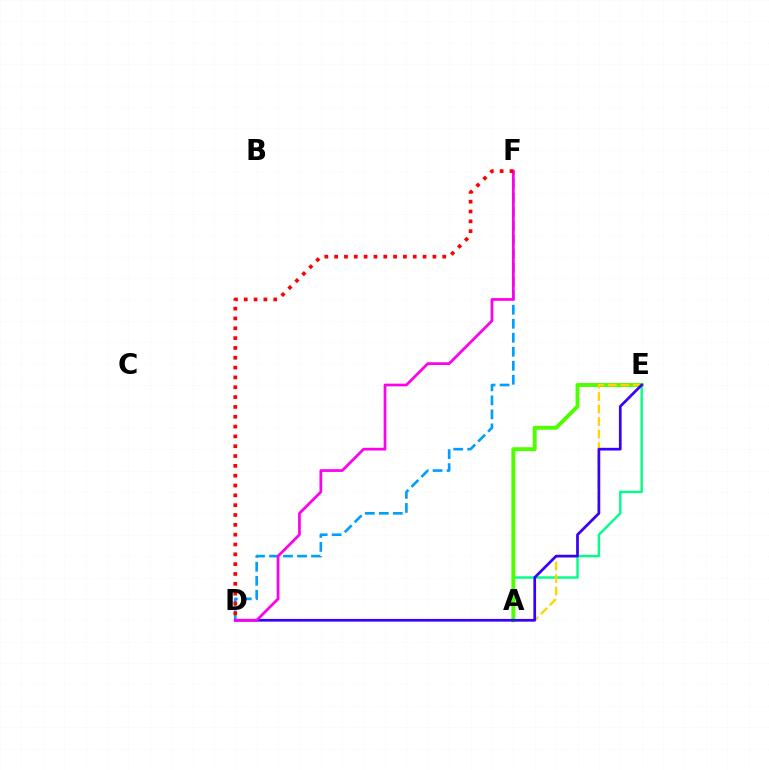{('A', 'E'): [{'color': '#00ff86', 'line_style': 'solid', 'thickness': 1.74}, {'color': '#4fff00', 'line_style': 'solid', 'thickness': 2.82}, {'color': '#ffd500', 'line_style': 'dashed', 'thickness': 1.7}], ('D', 'F'): [{'color': '#009eff', 'line_style': 'dashed', 'thickness': 1.9}, {'color': '#ff00ed', 'line_style': 'solid', 'thickness': 1.96}, {'color': '#ff0000', 'line_style': 'dotted', 'thickness': 2.67}], ('D', 'E'): [{'color': '#3700ff', 'line_style': 'solid', 'thickness': 1.95}]}